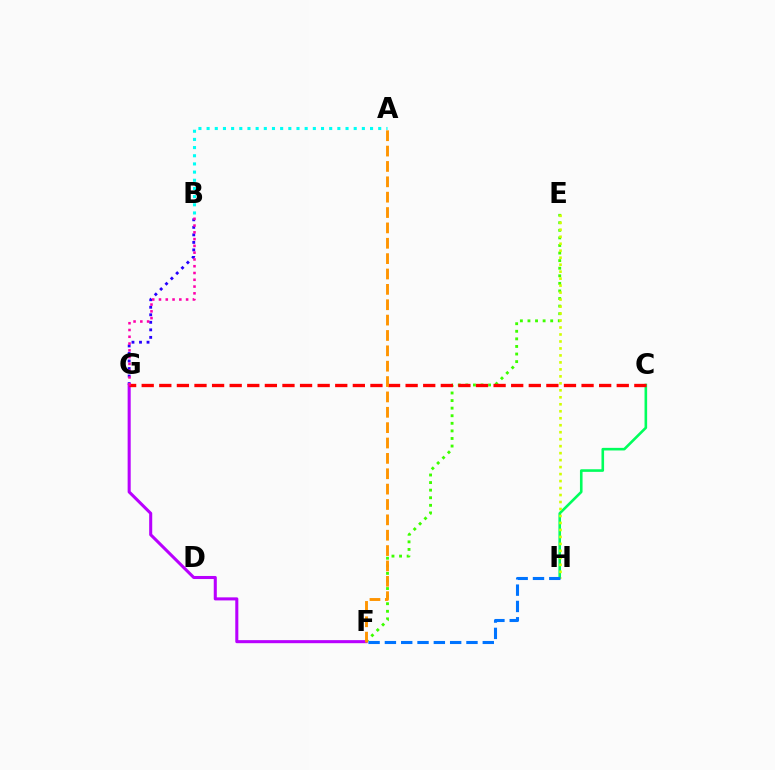{('C', 'H'): [{'color': '#00ff5c', 'line_style': 'solid', 'thickness': 1.88}], ('B', 'G'): [{'color': '#2500ff', 'line_style': 'dotted', 'thickness': 2.04}, {'color': '#ff00ac', 'line_style': 'dotted', 'thickness': 1.84}], ('E', 'F'): [{'color': '#3dff00', 'line_style': 'dotted', 'thickness': 2.06}], ('F', 'G'): [{'color': '#b900ff', 'line_style': 'solid', 'thickness': 2.2}], ('C', 'G'): [{'color': '#ff0000', 'line_style': 'dashed', 'thickness': 2.39}], ('E', 'H'): [{'color': '#d1ff00', 'line_style': 'dotted', 'thickness': 1.9}], ('A', 'F'): [{'color': '#ff9400', 'line_style': 'dashed', 'thickness': 2.09}], ('A', 'B'): [{'color': '#00fff6', 'line_style': 'dotted', 'thickness': 2.22}], ('F', 'H'): [{'color': '#0074ff', 'line_style': 'dashed', 'thickness': 2.22}]}